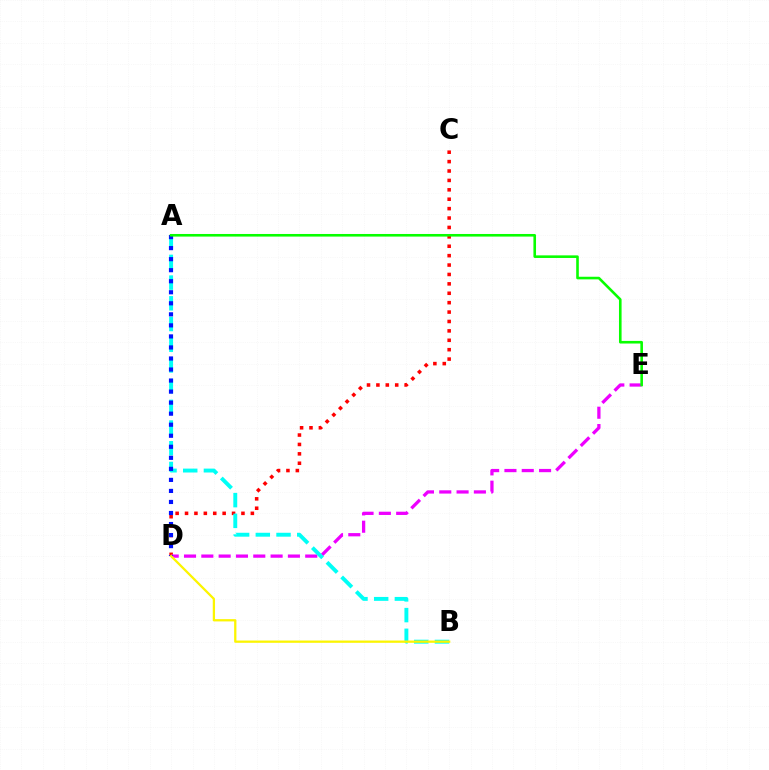{('C', 'D'): [{'color': '#ff0000', 'line_style': 'dotted', 'thickness': 2.56}], ('D', 'E'): [{'color': '#ee00ff', 'line_style': 'dashed', 'thickness': 2.35}], ('A', 'B'): [{'color': '#00fff6', 'line_style': 'dashed', 'thickness': 2.81}], ('A', 'D'): [{'color': '#0010ff', 'line_style': 'dotted', 'thickness': 3.0}], ('B', 'D'): [{'color': '#fcf500', 'line_style': 'solid', 'thickness': 1.63}], ('A', 'E'): [{'color': '#08ff00', 'line_style': 'solid', 'thickness': 1.88}]}